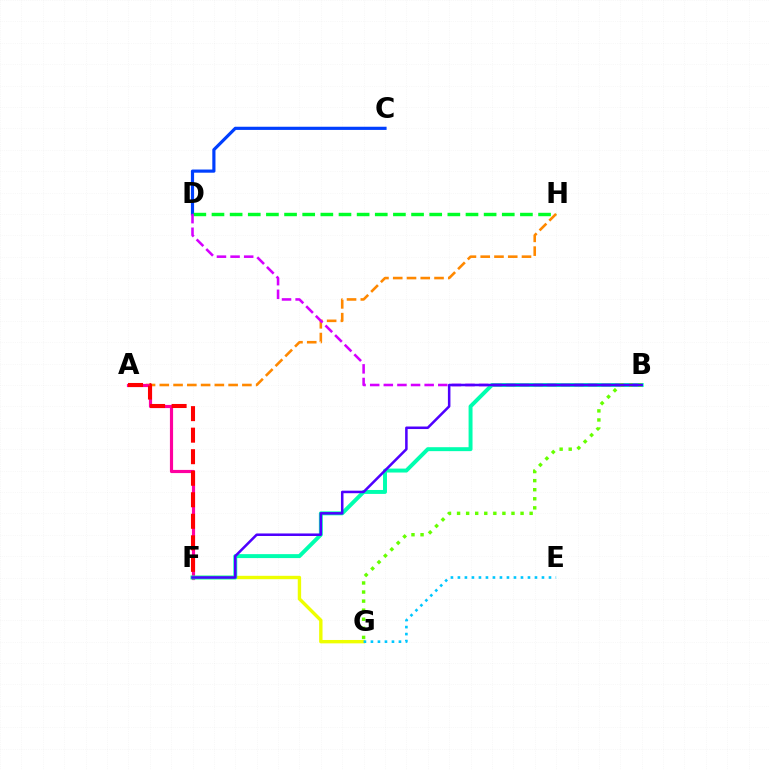{('F', 'G'): [{'color': '#eeff00', 'line_style': 'solid', 'thickness': 2.44}], ('C', 'D'): [{'color': '#003fff', 'line_style': 'solid', 'thickness': 2.28}], ('A', 'H'): [{'color': '#ff8800', 'line_style': 'dashed', 'thickness': 1.87}], ('A', 'F'): [{'color': '#ff00a0', 'line_style': 'solid', 'thickness': 2.28}, {'color': '#ff0000', 'line_style': 'dashed', 'thickness': 2.92}], ('B', 'F'): [{'color': '#00ffaf', 'line_style': 'solid', 'thickness': 2.84}, {'color': '#4f00ff', 'line_style': 'solid', 'thickness': 1.82}], ('D', 'H'): [{'color': '#00ff27', 'line_style': 'dashed', 'thickness': 2.46}], ('B', 'D'): [{'color': '#d600ff', 'line_style': 'dashed', 'thickness': 1.85}], ('B', 'G'): [{'color': '#66ff00', 'line_style': 'dotted', 'thickness': 2.46}], ('E', 'G'): [{'color': '#00c7ff', 'line_style': 'dotted', 'thickness': 1.9}]}